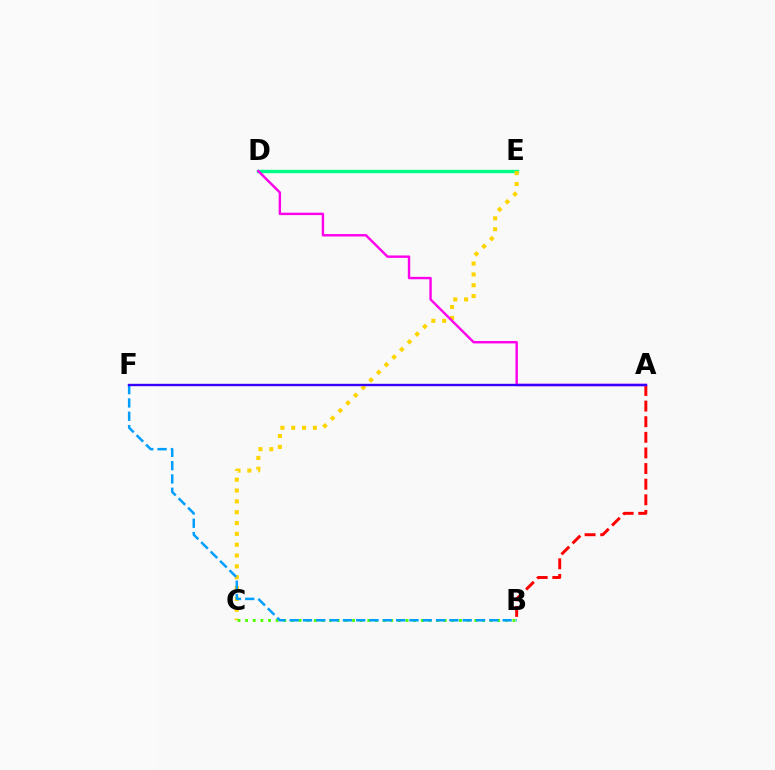{('A', 'B'): [{'color': '#ff0000', 'line_style': 'dashed', 'thickness': 2.12}], ('D', 'E'): [{'color': '#00ff86', 'line_style': 'solid', 'thickness': 2.45}], ('C', 'E'): [{'color': '#ffd500', 'line_style': 'dotted', 'thickness': 2.94}], ('B', 'C'): [{'color': '#4fff00', 'line_style': 'dotted', 'thickness': 2.08}], ('A', 'D'): [{'color': '#ff00ed', 'line_style': 'solid', 'thickness': 1.74}], ('B', 'F'): [{'color': '#009eff', 'line_style': 'dashed', 'thickness': 1.81}], ('A', 'F'): [{'color': '#3700ff', 'line_style': 'solid', 'thickness': 1.71}]}